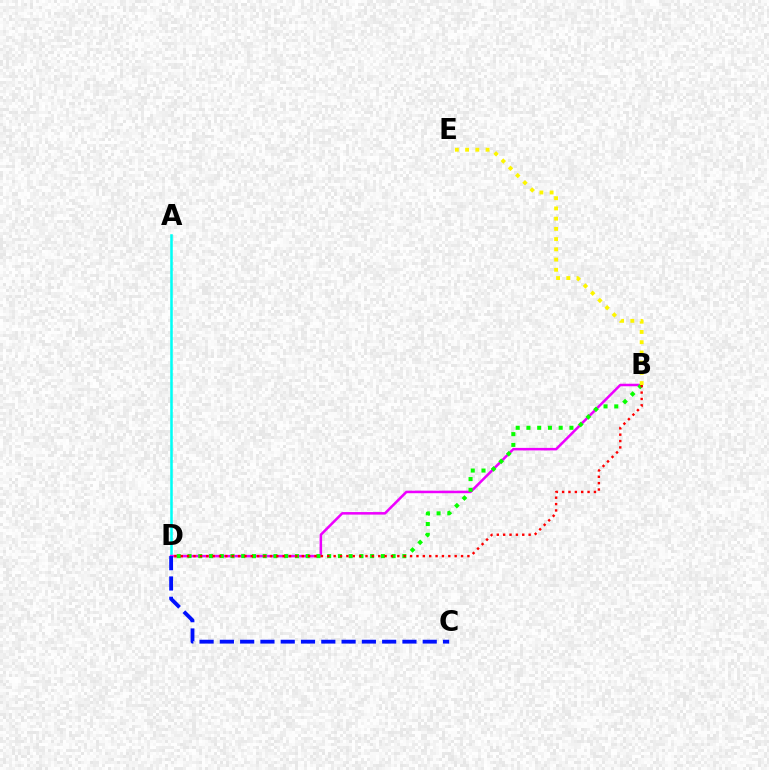{('A', 'D'): [{'color': '#00fff6', 'line_style': 'solid', 'thickness': 1.83}], ('B', 'D'): [{'color': '#ee00ff', 'line_style': 'solid', 'thickness': 1.82}, {'color': '#08ff00', 'line_style': 'dotted', 'thickness': 2.92}, {'color': '#ff0000', 'line_style': 'dotted', 'thickness': 1.73}], ('B', 'E'): [{'color': '#fcf500', 'line_style': 'dotted', 'thickness': 2.78}], ('C', 'D'): [{'color': '#0010ff', 'line_style': 'dashed', 'thickness': 2.76}]}